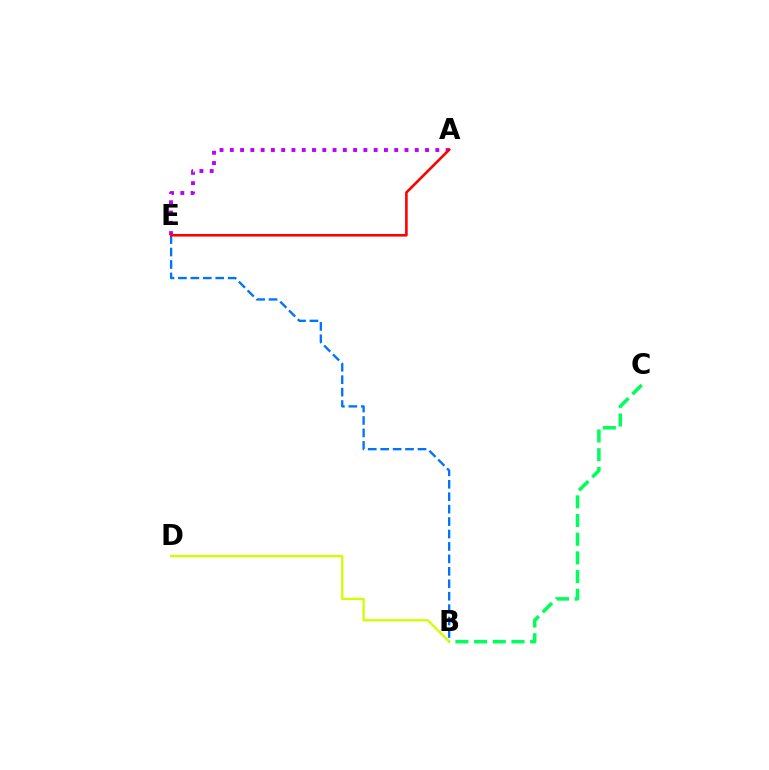{('B', 'C'): [{'color': '#00ff5c', 'line_style': 'dashed', 'thickness': 2.54}], ('B', 'D'): [{'color': '#d1ff00', 'line_style': 'solid', 'thickness': 1.65}], ('A', 'E'): [{'color': '#b900ff', 'line_style': 'dotted', 'thickness': 2.79}, {'color': '#ff0000', 'line_style': 'solid', 'thickness': 1.88}], ('B', 'E'): [{'color': '#0074ff', 'line_style': 'dashed', 'thickness': 1.69}]}